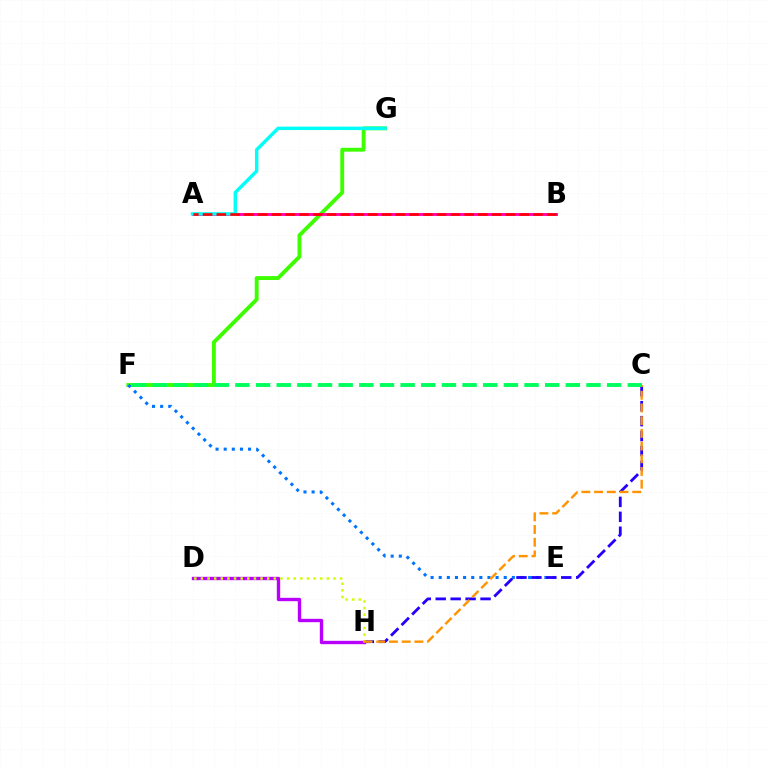{('F', 'G'): [{'color': '#3dff00', 'line_style': 'solid', 'thickness': 2.79}], ('D', 'H'): [{'color': '#b900ff', 'line_style': 'solid', 'thickness': 2.42}, {'color': '#d1ff00', 'line_style': 'dotted', 'thickness': 1.8}], ('E', 'F'): [{'color': '#0074ff', 'line_style': 'dotted', 'thickness': 2.21}], ('A', 'B'): [{'color': '#ff00ac', 'line_style': 'solid', 'thickness': 2.05}, {'color': '#ff0000', 'line_style': 'dashed', 'thickness': 1.87}], ('A', 'G'): [{'color': '#00fff6', 'line_style': 'solid', 'thickness': 2.46}], ('C', 'H'): [{'color': '#2500ff', 'line_style': 'dashed', 'thickness': 2.03}, {'color': '#ff9400', 'line_style': 'dashed', 'thickness': 1.73}], ('C', 'F'): [{'color': '#00ff5c', 'line_style': 'dashed', 'thickness': 2.81}]}